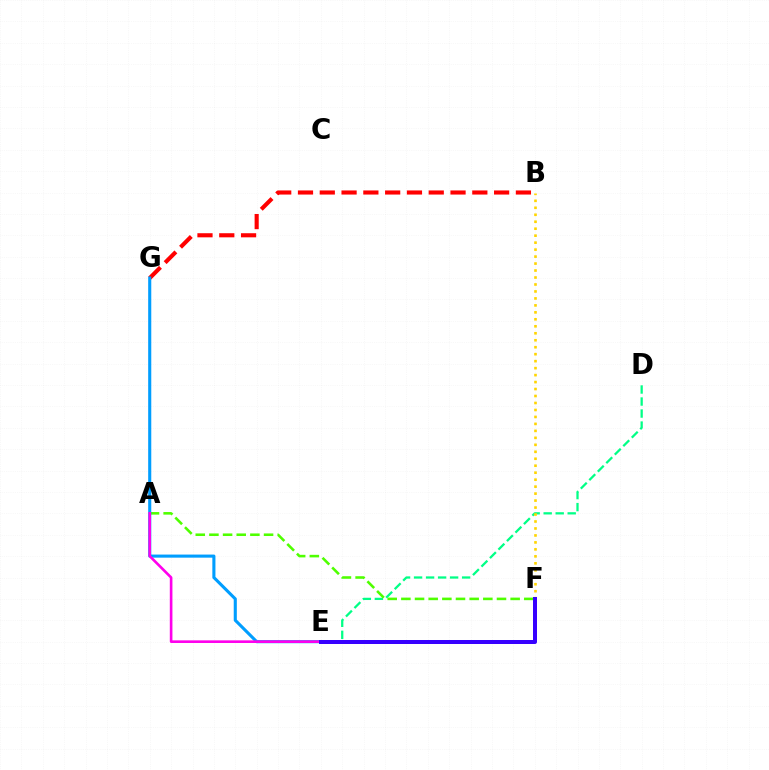{('D', 'E'): [{'color': '#00ff86', 'line_style': 'dashed', 'thickness': 1.63}], ('A', 'F'): [{'color': '#4fff00', 'line_style': 'dashed', 'thickness': 1.86}], ('B', 'G'): [{'color': '#ff0000', 'line_style': 'dashed', 'thickness': 2.96}], ('E', 'G'): [{'color': '#009eff', 'line_style': 'solid', 'thickness': 2.23}], ('A', 'E'): [{'color': '#ff00ed', 'line_style': 'solid', 'thickness': 1.9}], ('B', 'F'): [{'color': '#ffd500', 'line_style': 'dotted', 'thickness': 1.89}], ('E', 'F'): [{'color': '#3700ff', 'line_style': 'solid', 'thickness': 2.88}]}